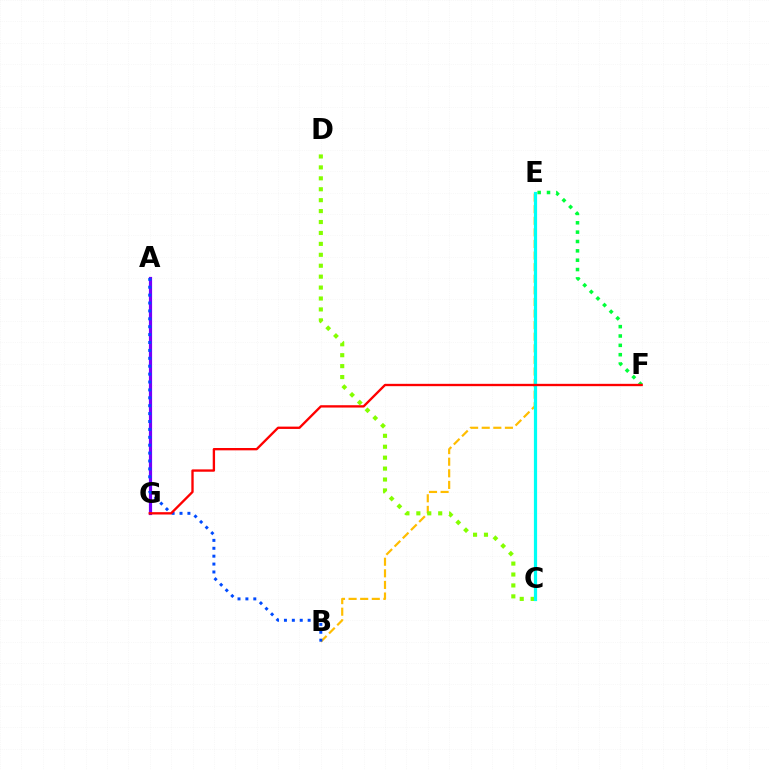{('B', 'E'): [{'color': '#ffbd00', 'line_style': 'dashed', 'thickness': 1.57}], ('A', 'G'): [{'color': '#7200ff', 'line_style': 'solid', 'thickness': 2.29}], ('C', 'D'): [{'color': '#84ff00', 'line_style': 'dotted', 'thickness': 2.97}], ('A', 'B'): [{'color': '#004bff', 'line_style': 'dotted', 'thickness': 2.15}], ('C', 'E'): [{'color': '#ff00cf', 'line_style': 'solid', 'thickness': 2.04}, {'color': '#00fff6', 'line_style': 'solid', 'thickness': 2.31}], ('E', 'F'): [{'color': '#00ff39', 'line_style': 'dotted', 'thickness': 2.54}], ('F', 'G'): [{'color': '#ff0000', 'line_style': 'solid', 'thickness': 1.68}]}